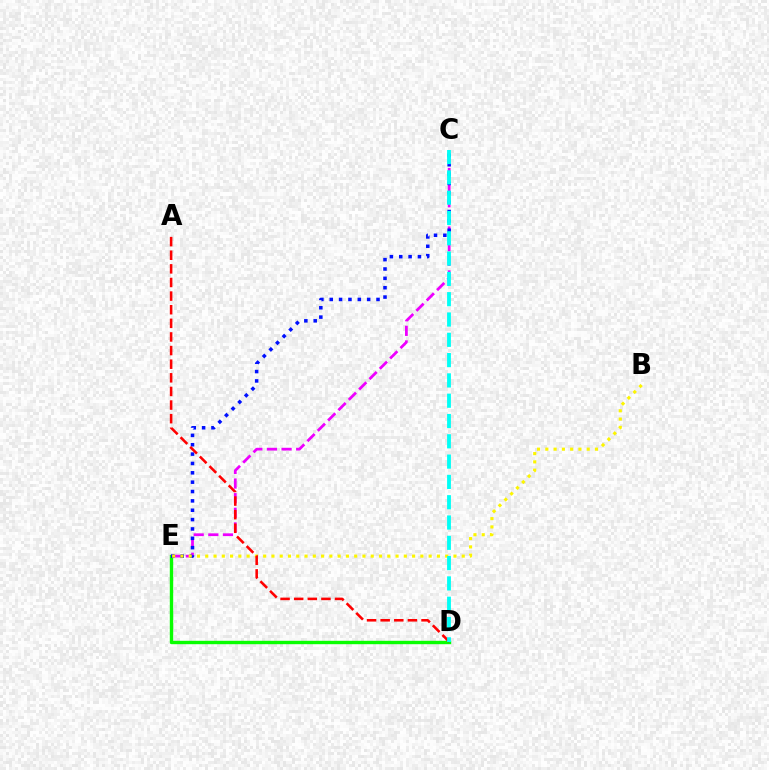{('D', 'E'): [{'color': '#08ff00', 'line_style': 'solid', 'thickness': 2.44}], ('C', 'E'): [{'color': '#ee00ff', 'line_style': 'dashed', 'thickness': 1.99}, {'color': '#0010ff', 'line_style': 'dotted', 'thickness': 2.54}], ('B', 'E'): [{'color': '#fcf500', 'line_style': 'dotted', 'thickness': 2.25}], ('A', 'D'): [{'color': '#ff0000', 'line_style': 'dashed', 'thickness': 1.85}], ('C', 'D'): [{'color': '#00fff6', 'line_style': 'dashed', 'thickness': 2.76}]}